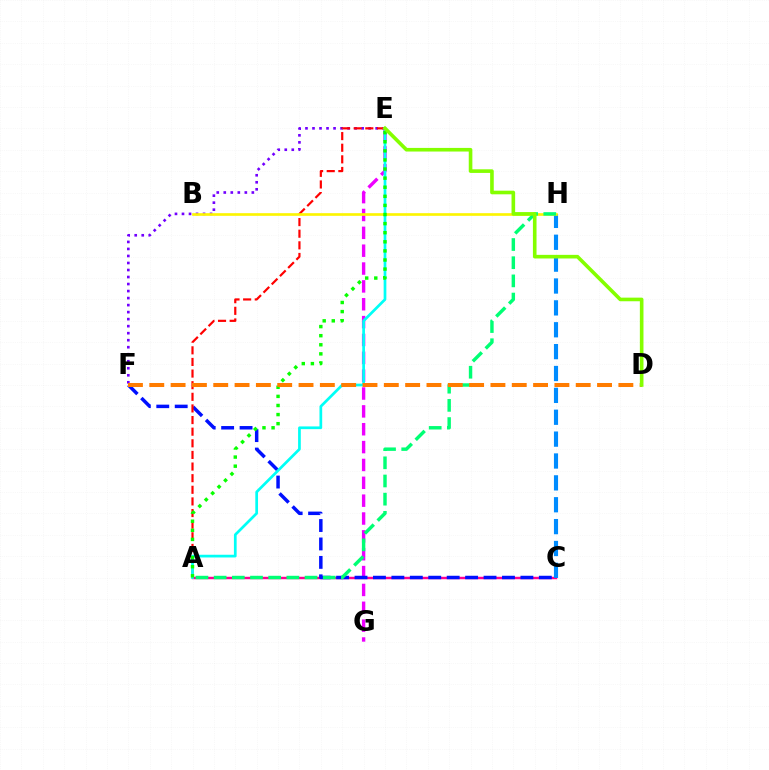{('E', 'F'): [{'color': '#7200ff', 'line_style': 'dotted', 'thickness': 1.91}], ('A', 'C'): [{'color': '#ff0094', 'line_style': 'solid', 'thickness': 1.75}], ('E', 'G'): [{'color': '#ee00ff', 'line_style': 'dashed', 'thickness': 2.43}], ('C', 'H'): [{'color': '#008cff', 'line_style': 'dashed', 'thickness': 2.97}], ('C', 'F'): [{'color': '#0010ff', 'line_style': 'dashed', 'thickness': 2.5}], ('A', 'E'): [{'color': '#ff0000', 'line_style': 'dashed', 'thickness': 1.58}, {'color': '#00fff6', 'line_style': 'solid', 'thickness': 1.96}, {'color': '#08ff00', 'line_style': 'dotted', 'thickness': 2.47}], ('B', 'H'): [{'color': '#fcf500', 'line_style': 'solid', 'thickness': 1.91}], ('A', 'H'): [{'color': '#00ff74', 'line_style': 'dashed', 'thickness': 2.47}], ('D', 'F'): [{'color': '#ff7c00', 'line_style': 'dashed', 'thickness': 2.9}], ('D', 'E'): [{'color': '#84ff00', 'line_style': 'solid', 'thickness': 2.61}]}